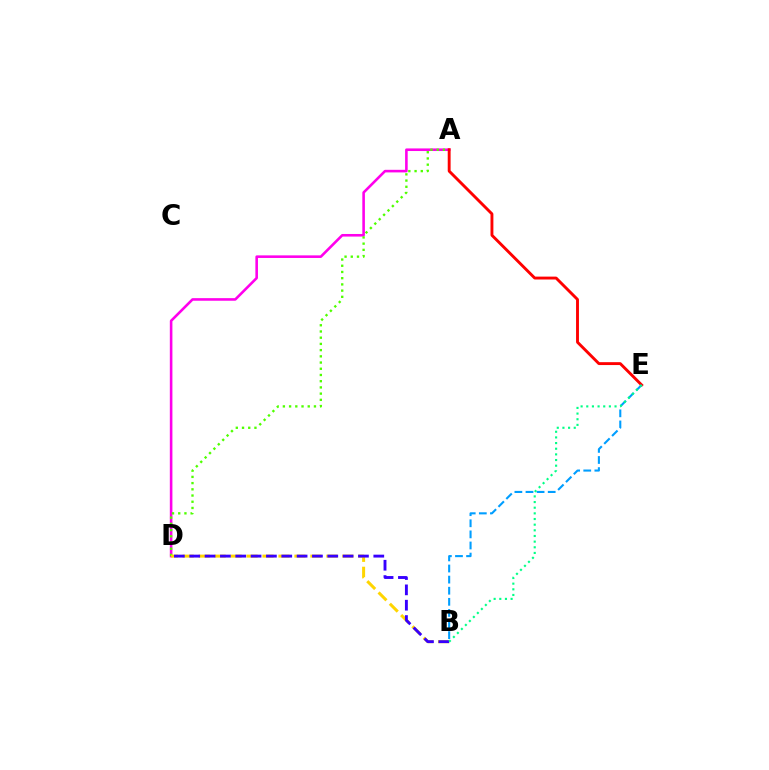{('A', 'D'): [{'color': '#ff00ed', 'line_style': 'solid', 'thickness': 1.87}, {'color': '#4fff00', 'line_style': 'dotted', 'thickness': 1.69}], ('B', 'D'): [{'color': '#ffd500', 'line_style': 'dashed', 'thickness': 2.17}, {'color': '#3700ff', 'line_style': 'dashed', 'thickness': 2.08}], ('A', 'E'): [{'color': '#ff0000', 'line_style': 'solid', 'thickness': 2.08}], ('B', 'E'): [{'color': '#009eff', 'line_style': 'dashed', 'thickness': 1.51}, {'color': '#00ff86', 'line_style': 'dotted', 'thickness': 1.54}]}